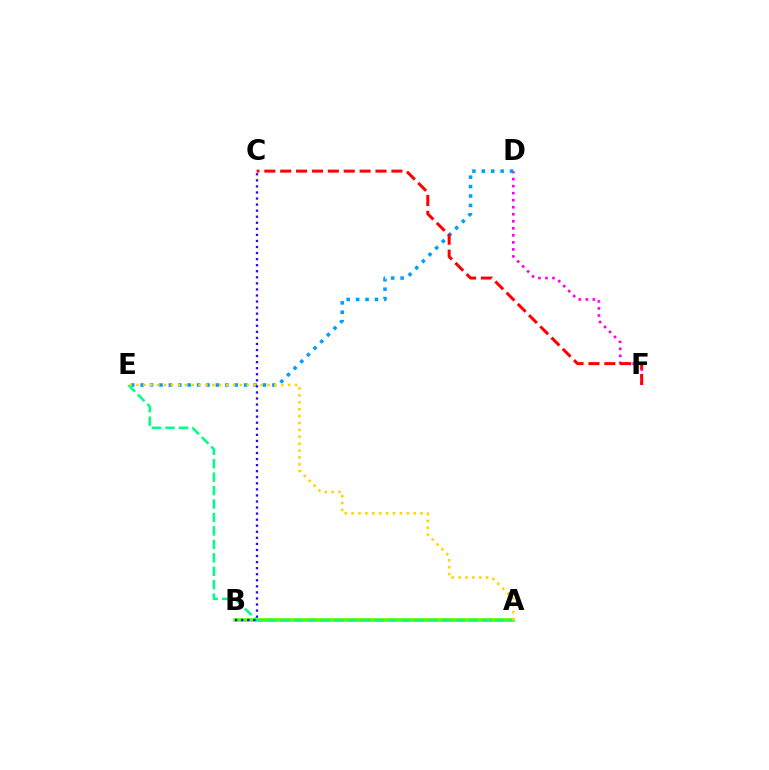{('D', 'F'): [{'color': '#ff00ed', 'line_style': 'dotted', 'thickness': 1.91}], ('A', 'B'): [{'color': '#4fff00', 'line_style': 'solid', 'thickness': 2.59}], ('A', 'E'): [{'color': '#00ff86', 'line_style': 'dashed', 'thickness': 1.83}, {'color': '#ffd500', 'line_style': 'dotted', 'thickness': 1.87}], ('D', 'E'): [{'color': '#009eff', 'line_style': 'dotted', 'thickness': 2.56}], ('C', 'F'): [{'color': '#ff0000', 'line_style': 'dashed', 'thickness': 2.16}], ('B', 'C'): [{'color': '#3700ff', 'line_style': 'dotted', 'thickness': 1.65}]}